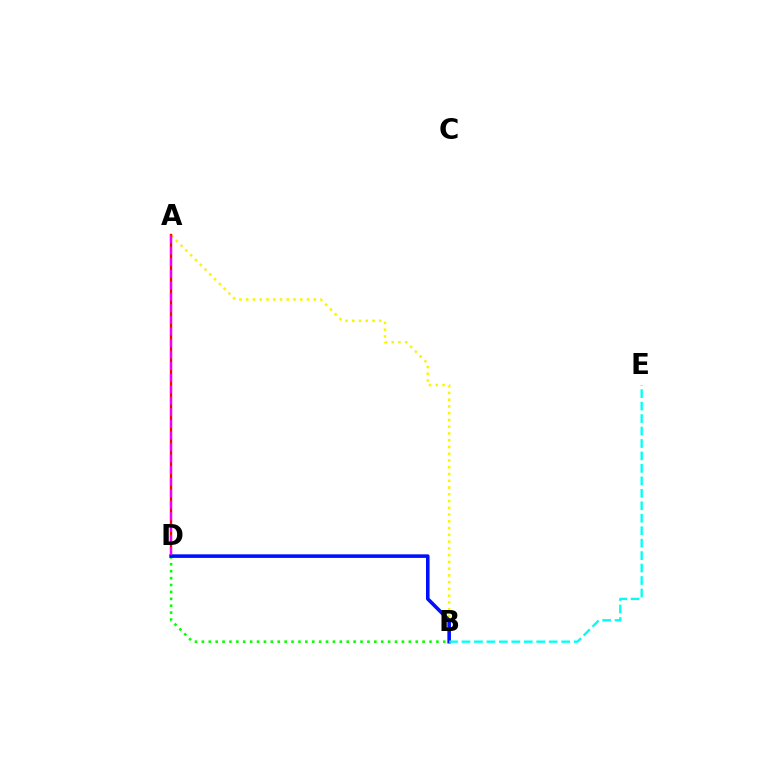{('A', 'B'): [{'color': '#fcf500', 'line_style': 'dotted', 'thickness': 1.84}], ('A', 'D'): [{'color': '#ff0000', 'line_style': 'solid', 'thickness': 1.69}, {'color': '#ee00ff', 'line_style': 'dashed', 'thickness': 1.57}], ('B', 'D'): [{'color': '#08ff00', 'line_style': 'dotted', 'thickness': 1.87}, {'color': '#0010ff', 'line_style': 'solid', 'thickness': 2.57}], ('B', 'E'): [{'color': '#00fff6', 'line_style': 'dashed', 'thickness': 1.69}]}